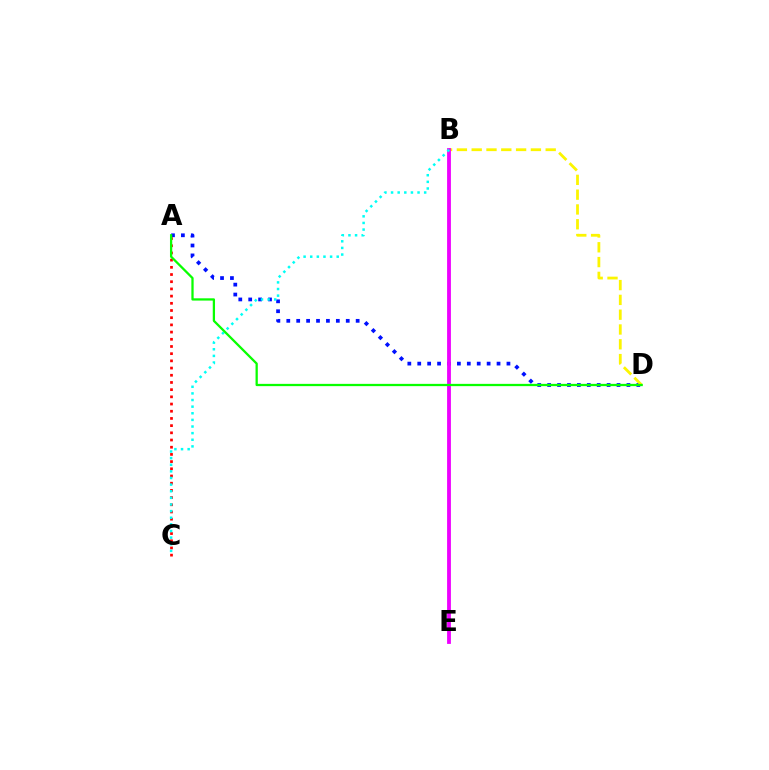{('A', 'D'): [{'color': '#0010ff', 'line_style': 'dotted', 'thickness': 2.69}, {'color': '#08ff00', 'line_style': 'solid', 'thickness': 1.64}], ('B', 'D'): [{'color': '#fcf500', 'line_style': 'dashed', 'thickness': 2.01}], ('A', 'C'): [{'color': '#ff0000', 'line_style': 'dotted', 'thickness': 1.95}], ('B', 'E'): [{'color': '#ee00ff', 'line_style': 'solid', 'thickness': 2.75}], ('B', 'C'): [{'color': '#00fff6', 'line_style': 'dotted', 'thickness': 1.8}]}